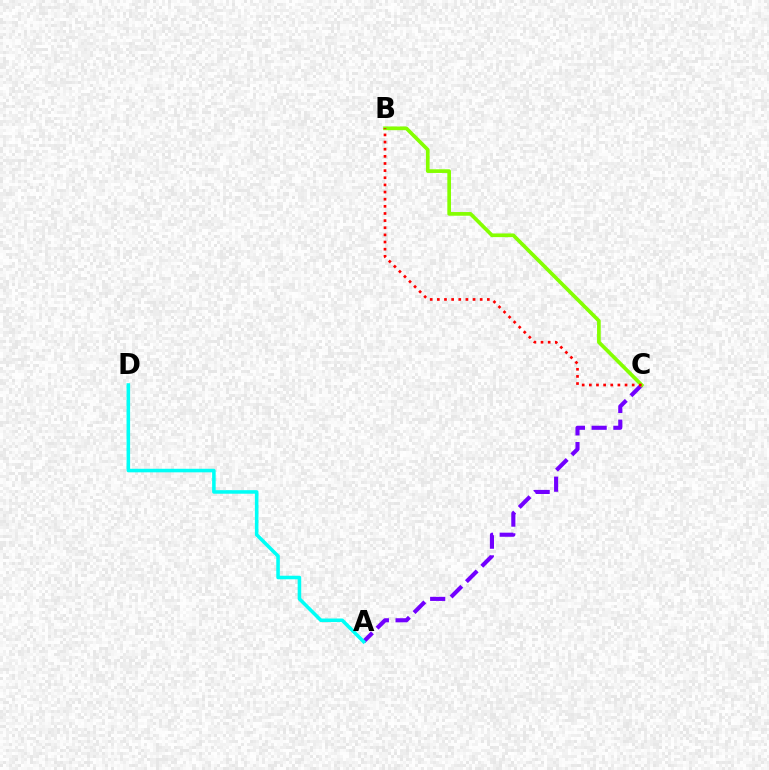{('A', 'C'): [{'color': '#7200ff', 'line_style': 'dashed', 'thickness': 2.95}], ('A', 'D'): [{'color': '#00fff6', 'line_style': 'solid', 'thickness': 2.55}], ('B', 'C'): [{'color': '#84ff00', 'line_style': 'solid', 'thickness': 2.65}, {'color': '#ff0000', 'line_style': 'dotted', 'thickness': 1.94}]}